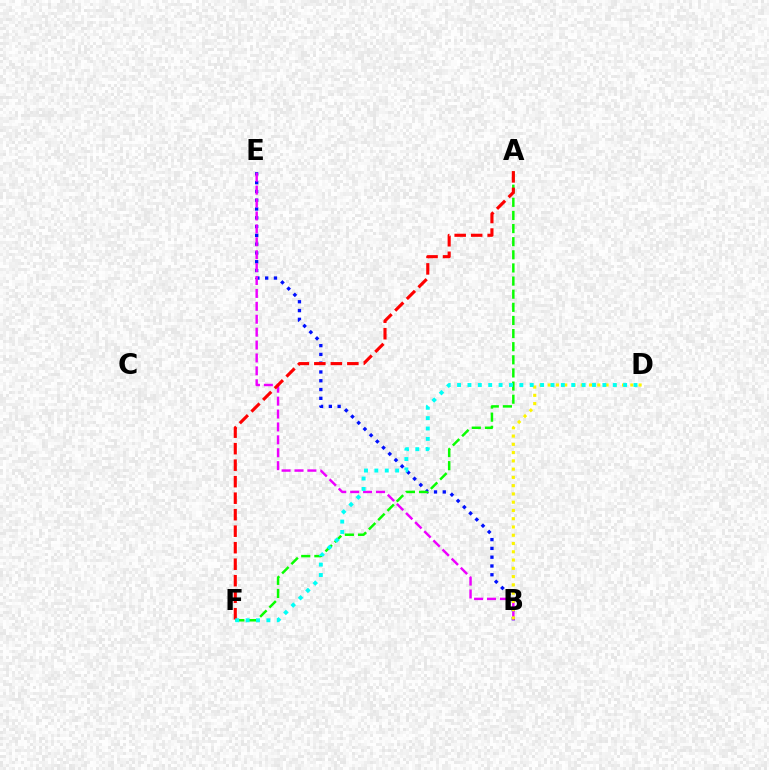{('B', 'E'): [{'color': '#0010ff', 'line_style': 'dotted', 'thickness': 2.39}, {'color': '#ee00ff', 'line_style': 'dashed', 'thickness': 1.75}], ('A', 'F'): [{'color': '#08ff00', 'line_style': 'dashed', 'thickness': 1.78}, {'color': '#ff0000', 'line_style': 'dashed', 'thickness': 2.24}], ('B', 'D'): [{'color': '#fcf500', 'line_style': 'dotted', 'thickness': 2.25}], ('D', 'F'): [{'color': '#00fff6', 'line_style': 'dotted', 'thickness': 2.82}]}